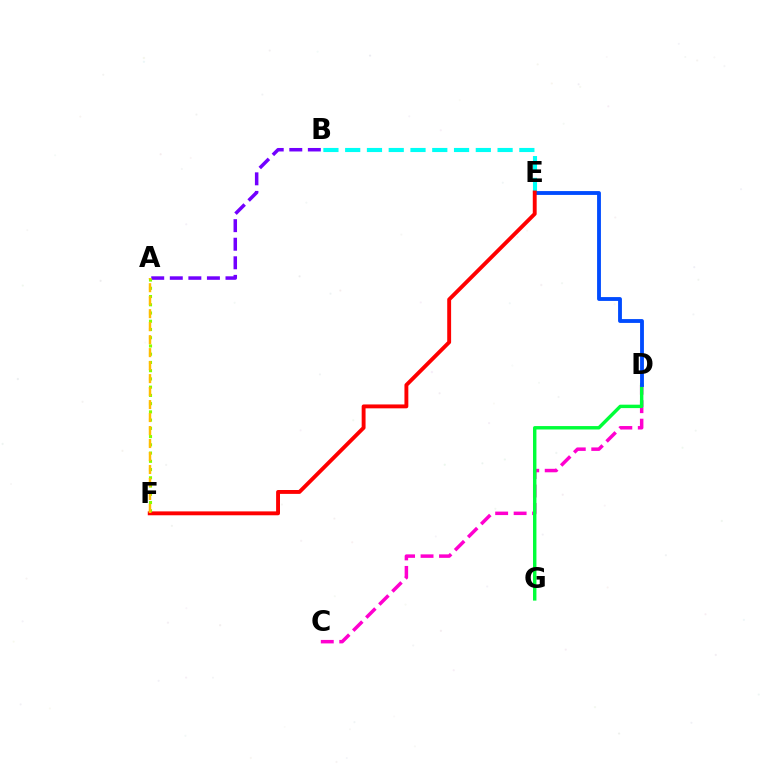{('C', 'D'): [{'color': '#ff00cf', 'line_style': 'dashed', 'thickness': 2.51}], ('D', 'G'): [{'color': '#00ff39', 'line_style': 'solid', 'thickness': 2.46}], ('B', 'E'): [{'color': '#00fff6', 'line_style': 'dashed', 'thickness': 2.96}], ('D', 'E'): [{'color': '#004bff', 'line_style': 'solid', 'thickness': 2.76}], ('E', 'F'): [{'color': '#ff0000', 'line_style': 'solid', 'thickness': 2.8}], ('A', 'B'): [{'color': '#7200ff', 'line_style': 'dashed', 'thickness': 2.52}], ('A', 'F'): [{'color': '#84ff00', 'line_style': 'dotted', 'thickness': 2.24}, {'color': '#ffbd00', 'line_style': 'dashed', 'thickness': 1.76}]}